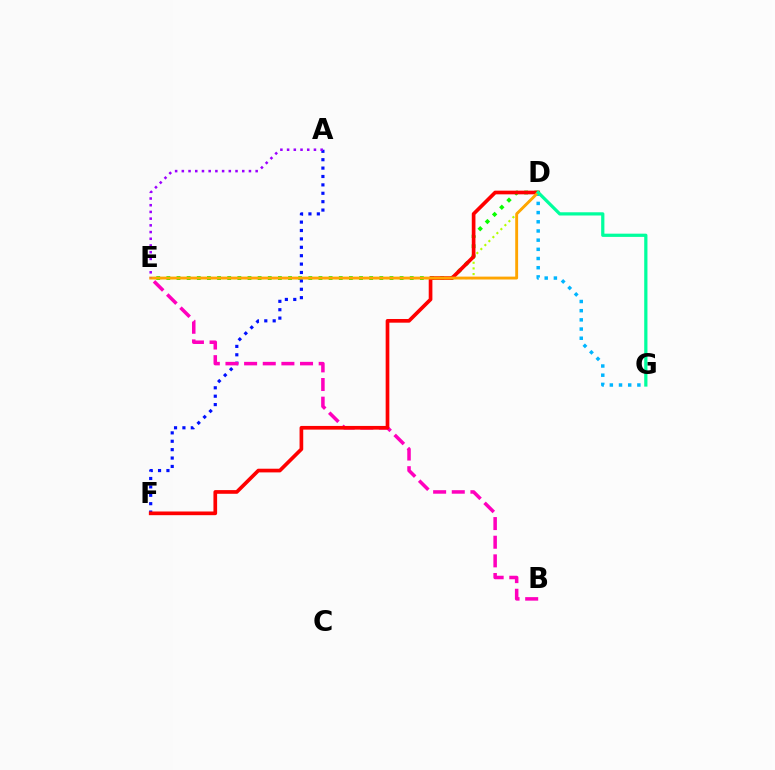{('D', 'E'): [{'color': '#b3ff00', 'line_style': 'dotted', 'thickness': 1.54}, {'color': '#08ff00', 'line_style': 'dotted', 'thickness': 2.76}, {'color': '#ffa500', 'line_style': 'solid', 'thickness': 2.07}], ('D', 'G'): [{'color': '#00b5ff', 'line_style': 'dotted', 'thickness': 2.5}, {'color': '#00ff9d', 'line_style': 'solid', 'thickness': 2.33}], ('A', 'F'): [{'color': '#0010ff', 'line_style': 'dotted', 'thickness': 2.28}], ('B', 'E'): [{'color': '#ff00bd', 'line_style': 'dashed', 'thickness': 2.53}], ('D', 'F'): [{'color': '#ff0000', 'line_style': 'solid', 'thickness': 2.65}], ('A', 'E'): [{'color': '#9b00ff', 'line_style': 'dotted', 'thickness': 1.82}]}